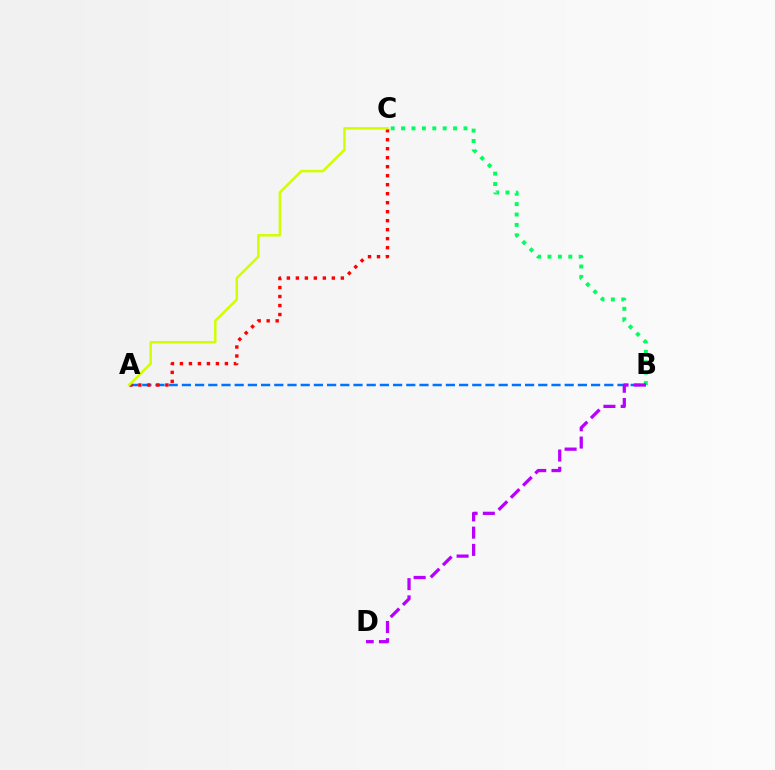{('B', 'C'): [{'color': '#00ff5c', 'line_style': 'dotted', 'thickness': 2.83}], ('A', 'B'): [{'color': '#0074ff', 'line_style': 'dashed', 'thickness': 1.79}], ('A', 'C'): [{'color': '#ff0000', 'line_style': 'dotted', 'thickness': 2.44}, {'color': '#d1ff00', 'line_style': 'solid', 'thickness': 1.79}], ('B', 'D'): [{'color': '#b900ff', 'line_style': 'dashed', 'thickness': 2.34}]}